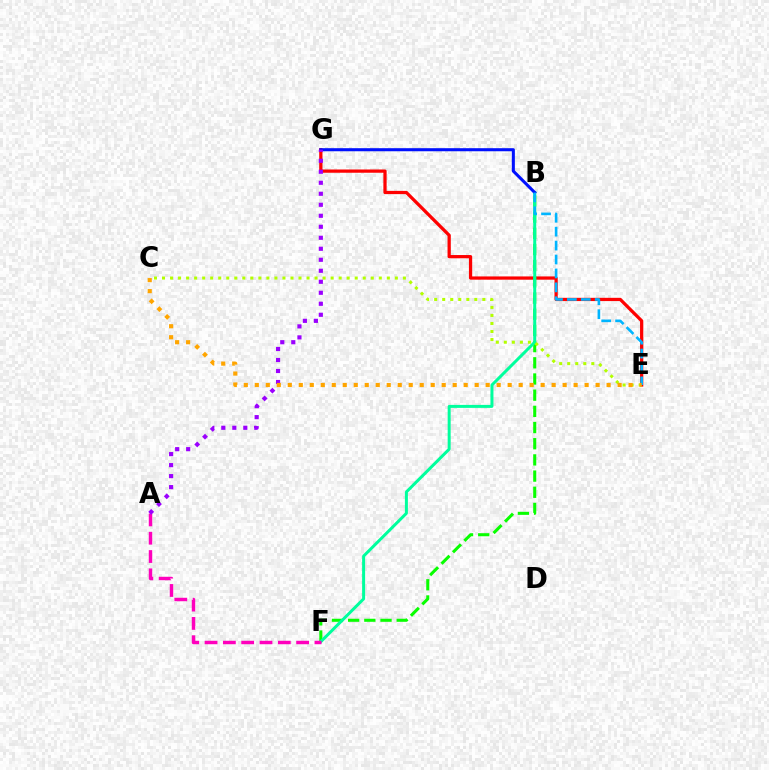{('E', 'G'): [{'color': '#ff0000', 'line_style': 'solid', 'thickness': 2.34}], ('B', 'F'): [{'color': '#08ff00', 'line_style': 'dashed', 'thickness': 2.2}, {'color': '#00ff9d', 'line_style': 'solid', 'thickness': 2.15}], ('B', 'G'): [{'color': '#0010ff', 'line_style': 'solid', 'thickness': 2.2}], ('C', 'E'): [{'color': '#b3ff00', 'line_style': 'dotted', 'thickness': 2.18}, {'color': '#ffa500', 'line_style': 'dotted', 'thickness': 2.99}], ('B', 'E'): [{'color': '#00b5ff', 'line_style': 'dashed', 'thickness': 1.89}], ('A', 'F'): [{'color': '#ff00bd', 'line_style': 'dashed', 'thickness': 2.49}], ('A', 'G'): [{'color': '#9b00ff', 'line_style': 'dotted', 'thickness': 2.99}]}